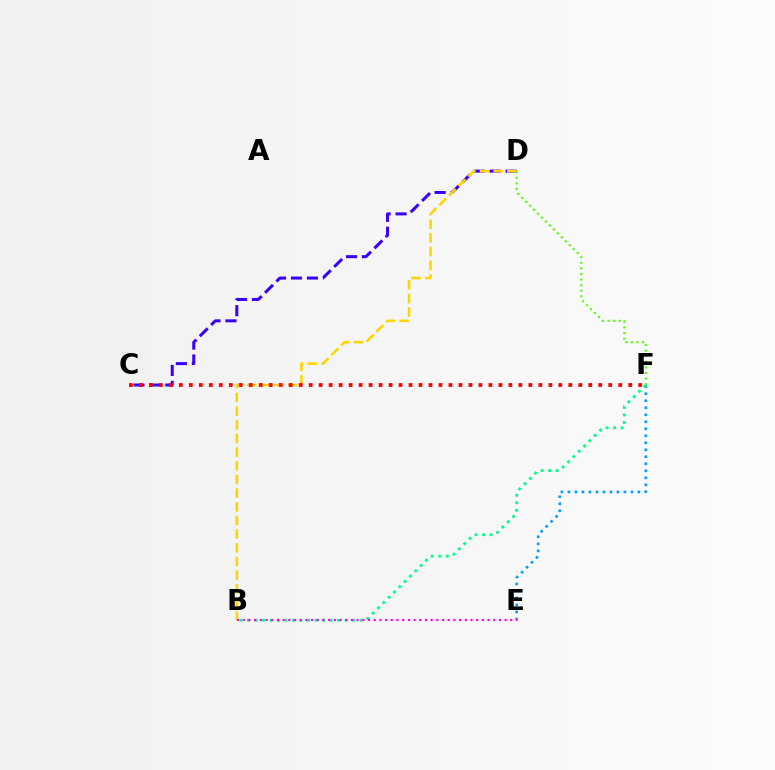{('C', 'D'): [{'color': '#3700ff', 'line_style': 'dashed', 'thickness': 2.17}], ('E', 'F'): [{'color': '#009eff', 'line_style': 'dotted', 'thickness': 1.9}], ('B', 'F'): [{'color': '#00ff86', 'line_style': 'dotted', 'thickness': 2.04}], ('B', 'D'): [{'color': '#ffd500', 'line_style': 'dashed', 'thickness': 1.86}], ('D', 'F'): [{'color': '#4fff00', 'line_style': 'dotted', 'thickness': 1.52}], ('B', 'E'): [{'color': '#ff00ed', 'line_style': 'dotted', 'thickness': 1.55}], ('C', 'F'): [{'color': '#ff0000', 'line_style': 'dotted', 'thickness': 2.71}]}